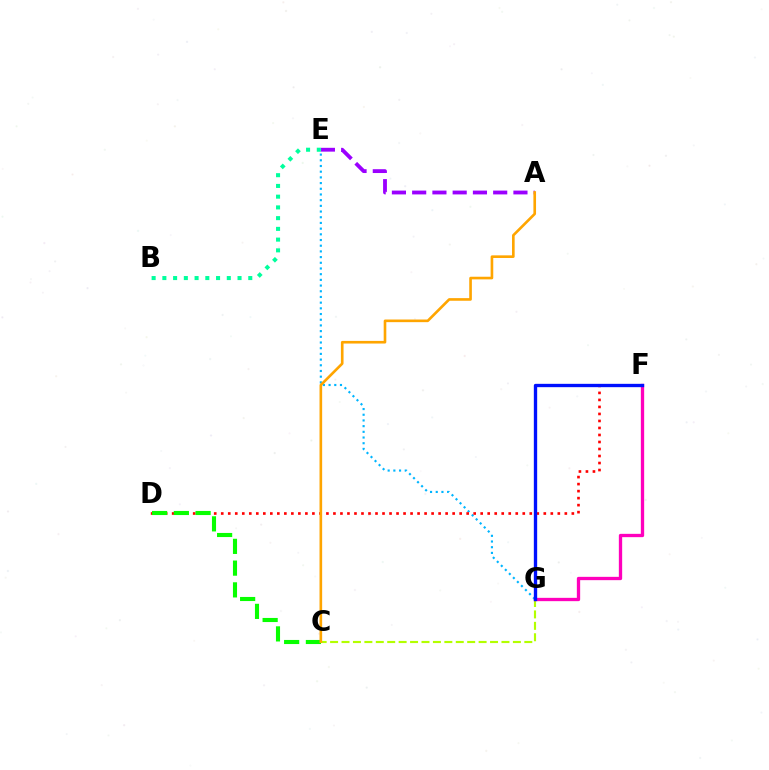{('A', 'E'): [{'color': '#9b00ff', 'line_style': 'dashed', 'thickness': 2.75}], ('B', 'E'): [{'color': '#00ff9d', 'line_style': 'dotted', 'thickness': 2.92}], ('E', 'G'): [{'color': '#00b5ff', 'line_style': 'dotted', 'thickness': 1.55}], ('D', 'F'): [{'color': '#ff0000', 'line_style': 'dotted', 'thickness': 1.91}], ('C', 'G'): [{'color': '#b3ff00', 'line_style': 'dashed', 'thickness': 1.55}], ('C', 'D'): [{'color': '#08ff00', 'line_style': 'dashed', 'thickness': 2.96}], ('A', 'C'): [{'color': '#ffa500', 'line_style': 'solid', 'thickness': 1.9}], ('F', 'G'): [{'color': '#ff00bd', 'line_style': 'solid', 'thickness': 2.38}, {'color': '#0010ff', 'line_style': 'solid', 'thickness': 2.4}]}